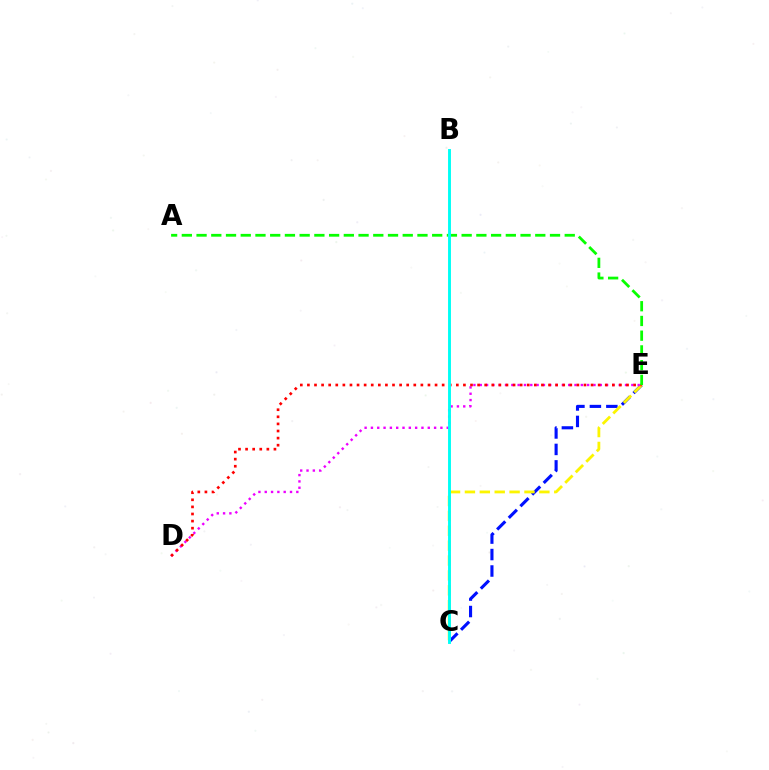{('C', 'E'): [{'color': '#0010ff', 'line_style': 'dashed', 'thickness': 2.24}, {'color': '#fcf500', 'line_style': 'dashed', 'thickness': 2.02}], ('D', 'E'): [{'color': '#ee00ff', 'line_style': 'dotted', 'thickness': 1.72}, {'color': '#ff0000', 'line_style': 'dotted', 'thickness': 1.93}], ('A', 'E'): [{'color': '#08ff00', 'line_style': 'dashed', 'thickness': 2.0}], ('B', 'C'): [{'color': '#00fff6', 'line_style': 'solid', 'thickness': 2.09}]}